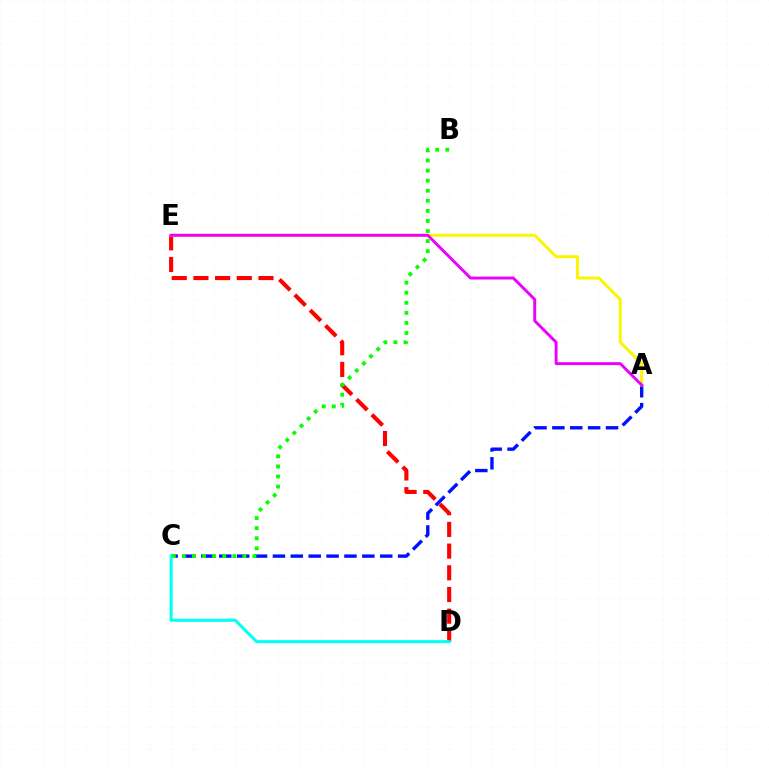{('A', 'C'): [{'color': '#0010ff', 'line_style': 'dashed', 'thickness': 2.43}], ('D', 'E'): [{'color': '#ff0000', 'line_style': 'dashed', 'thickness': 2.95}], ('C', 'D'): [{'color': '#00fff6', 'line_style': 'solid', 'thickness': 2.2}], ('A', 'E'): [{'color': '#fcf500', 'line_style': 'solid', 'thickness': 2.14}, {'color': '#ee00ff', 'line_style': 'solid', 'thickness': 2.1}], ('B', 'C'): [{'color': '#08ff00', 'line_style': 'dotted', 'thickness': 2.74}]}